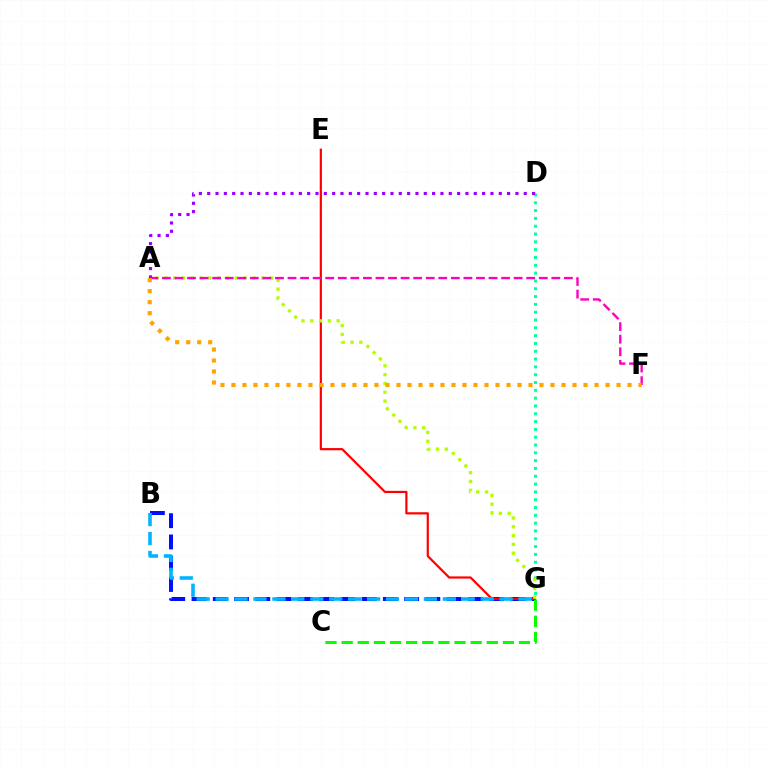{('B', 'G'): [{'color': '#0010ff', 'line_style': 'dashed', 'thickness': 2.89}, {'color': '#00b5ff', 'line_style': 'dashed', 'thickness': 2.57}], ('C', 'G'): [{'color': '#08ff00', 'line_style': 'dashed', 'thickness': 2.19}], ('D', 'G'): [{'color': '#00ff9d', 'line_style': 'dotted', 'thickness': 2.12}], ('E', 'G'): [{'color': '#ff0000', 'line_style': 'solid', 'thickness': 1.58}], ('A', 'G'): [{'color': '#b3ff00', 'line_style': 'dotted', 'thickness': 2.39}], ('A', 'F'): [{'color': '#ff00bd', 'line_style': 'dashed', 'thickness': 1.71}, {'color': '#ffa500', 'line_style': 'dotted', 'thickness': 2.99}], ('A', 'D'): [{'color': '#9b00ff', 'line_style': 'dotted', 'thickness': 2.26}]}